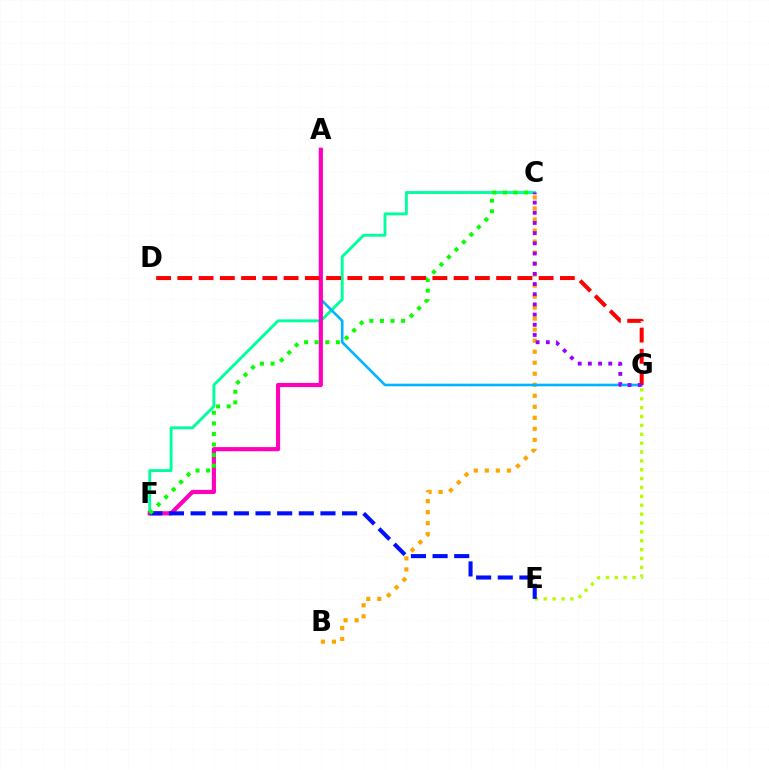{('C', 'F'): [{'color': '#00ff9d', 'line_style': 'solid', 'thickness': 2.09}, {'color': '#08ff00', 'line_style': 'dotted', 'thickness': 2.88}], ('B', 'C'): [{'color': '#ffa500', 'line_style': 'dotted', 'thickness': 2.99}], ('E', 'G'): [{'color': '#b3ff00', 'line_style': 'dotted', 'thickness': 2.41}], ('A', 'G'): [{'color': '#00b5ff', 'line_style': 'solid', 'thickness': 1.87}], ('A', 'F'): [{'color': '#ff00bd', 'line_style': 'solid', 'thickness': 3.0}], ('E', 'F'): [{'color': '#0010ff', 'line_style': 'dashed', 'thickness': 2.94}], ('D', 'G'): [{'color': '#ff0000', 'line_style': 'dashed', 'thickness': 2.89}], ('C', 'G'): [{'color': '#9b00ff', 'line_style': 'dotted', 'thickness': 2.77}]}